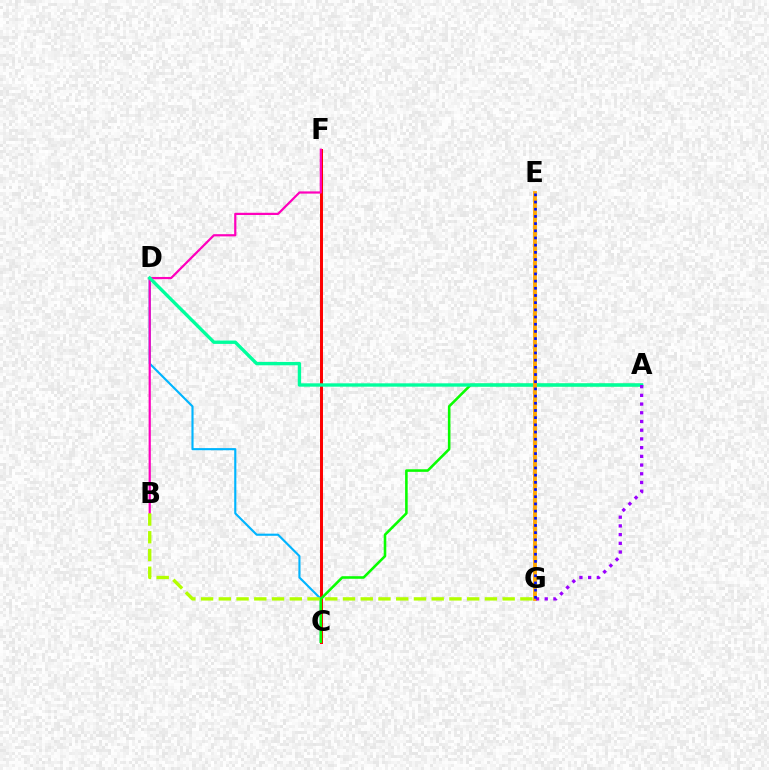{('C', 'F'): [{'color': '#ff0000', 'line_style': 'solid', 'thickness': 2.14}], ('C', 'D'): [{'color': '#00b5ff', 'line_style': 'solid', 'thickness': 1.54}], ('B', 'F'): [{'color': '#ff00bd', 'line_style': 'solid', 'thickness': 1.59}], ('A', 'C'): [{'color': '#08ff00', 'line_style': 'solid', 'thickness': 1.85}], ('B', 'G'): [{'color': '#b3ff00', 'line_style': 'dashed', 'thickness': 2.41}], ('A', 'D'): [{'color': '#00ff9d', 'line_style': 'solid', 'thickness': 2.42}], ('E', 'G'): [{'color': '#ffa500', 'line_style': 'solid', 'thickness': 2.75}, {'color': '#0010ff', 'line_style': 'dotted', 'thickness': 1.95}], ('A', 'G'): [{'color': '#9b00ff', 'line_style': 'dotted', 'thickness': 2.37}]}